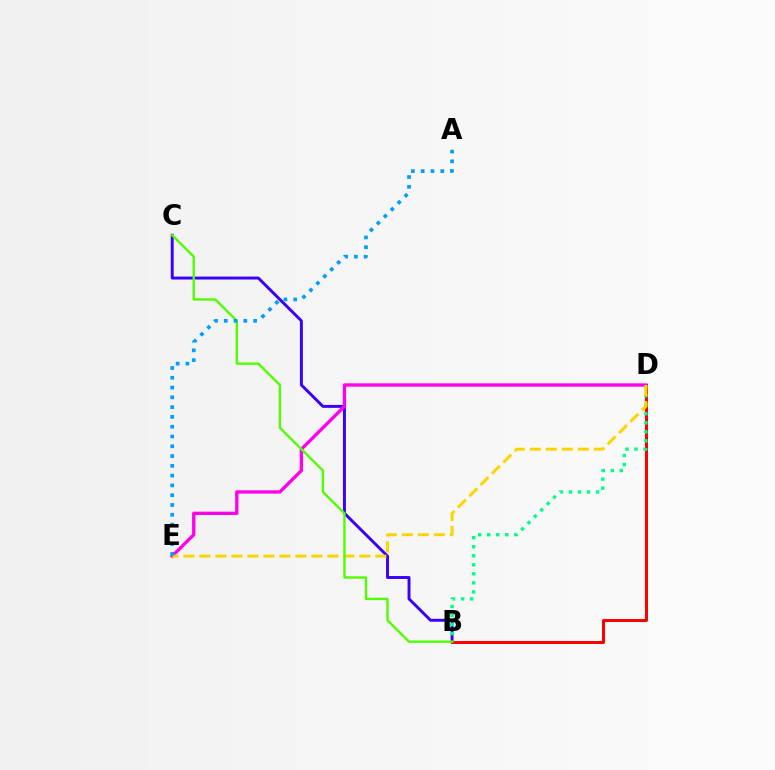{('B', 'C'): [{'color': '#3700ff', 'line_style': 'solid', 'thickness': 2.1}, {'color': '#4fff00', 'line_style': 'solid', 'thickness': 1.7}], ('B', 'D'): [{'color': '#ff0000', 'line_style': 'solid', 'thickness': 2.17}, {'color': '#00ff86', 'line_style': 'dotted', 'thickness': 2.45}], ('D', 'E'): [{'color': '#ff00ed', 'line_style': 'solid', 'thickness': 2.4}, {'color': '#ffd500', 'line_style': 'dashed', 'thickness': 2.17}], ('A', 'E'): [{'color': '#009eff', 'line_style': 'dotted', 'thickness': 2.66}]}